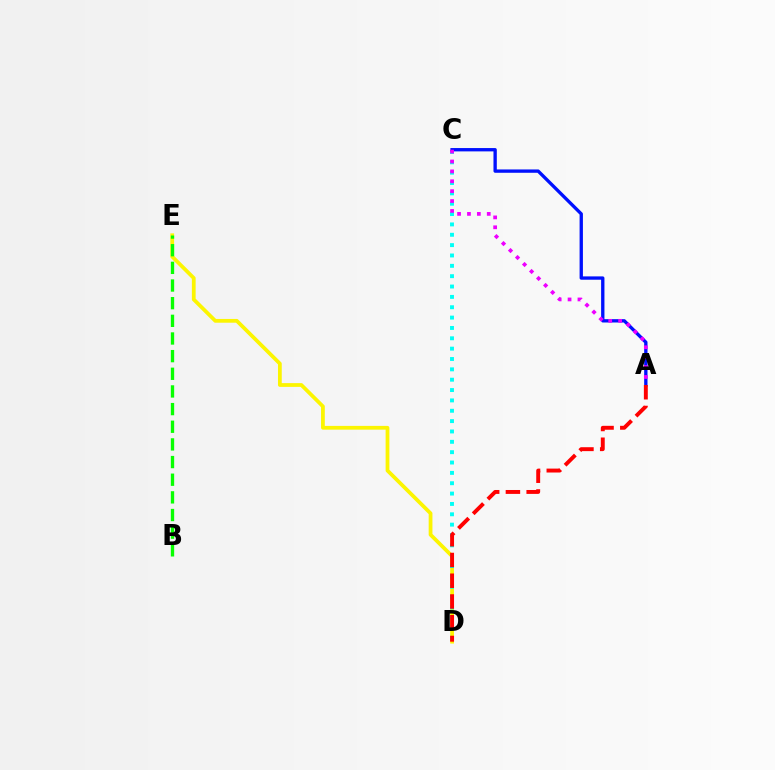{('D', 'E'): [{'color': '#fcf500', 'line_style': 'solid', 'thickness': 2.71}], ('C', 'D'): [{'color': '#00fff6', 'line_style': 'dotted', 'thickness': 2.81}], ('A', 'C'): [{'color': '#0010ff', 'line_style': 'solid', 'thickness': 2.4}, {'color': '#ee00ff', 'line_style': 'dotted', 'thickness': 2.69}], ('B', 'E'): [{'color': '#08ff00', 'line_style': 'dashed', 'thickness': 2.4}], ('A', 'D'): [{'color': '#ff0000', 'line_style': 'dashed', 'thickness': 2.82}]}